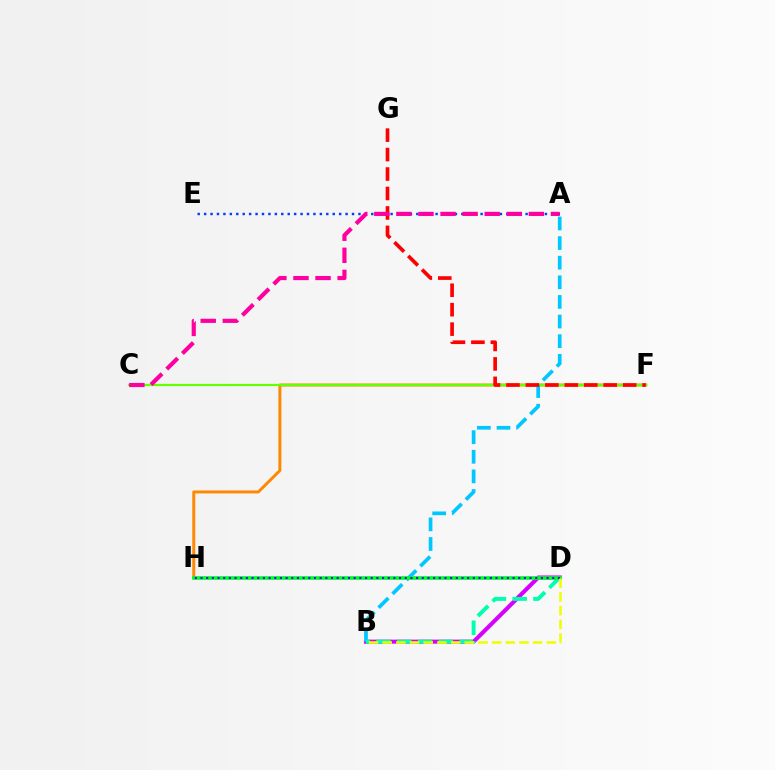{('F', 'H'): [{'color': '#ff8800', 'line_style': 'solid', 'thickness': 2.13}], ('C', 'F'): [{'color': '#66ff00', 'line_style': 'solid', 'thickness': 1.6}], ('B', 'D'): [{'color': '#d600ff', 'line_style': 'solid', 'thickness': 2.92}, {'color': '#00ffaf', 'line_style': 'dashed', 'thickness': 2.83}, {'color': '#eeff00', 'line_style': 'dashed', 'thickness': 1.86}], ('A', 'B'): [{'color': '#00c7ff', 'line_style': 'dashed', 'thickness': 2.67}], ('F', 'G'): [{'color': '#ff0000', 'line_style': 'dashed', 'thickness': 2.64}], ('D', 'H'): [{'color': '#00ff27', 'line_style': 'solid', 'thickness': 2.66}, {'color': '#4f00ff', 'line_style': 'dotted', 'thickness': 1.54}], ('A', 'E'): [{'color': '#003fff', 'line_style': 'dotted', 'thickness': 1.75}], ('A', 'C'): [{'color': '#ff00a0', 'line_style': 'dashed', 'thickness': 3.0}]}